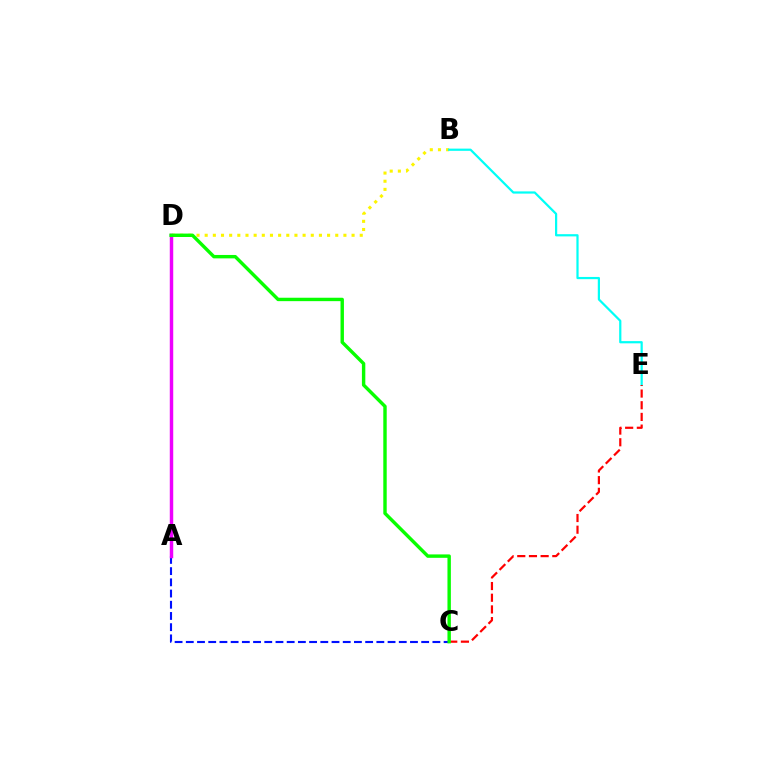{('A', 'C'): [{'color': '#0010ff', 'line_style': 'dashed', 'thickness': 1.52}], ('B', 'D'): [{'color': '#fcf500', 'line_style': 'dotted', 'thickness': 2.22}], ('B', 'E'): [{'color': '#00fff6', 'line_style': 'solid', 'thickness': 1.6}], ('A', 'D'): [{'color': '#ee00ff', 'line_style': 'solid', 'thickness': 2.49}], ('C', 'E'): [{'color': '#ff0000', 'line_style': 'dashed', 'thickness': 1.59}], ('C', 'D'): [{'color': '#08ff00', 'line_style': 'solid', 'thickness': 2.46}]}